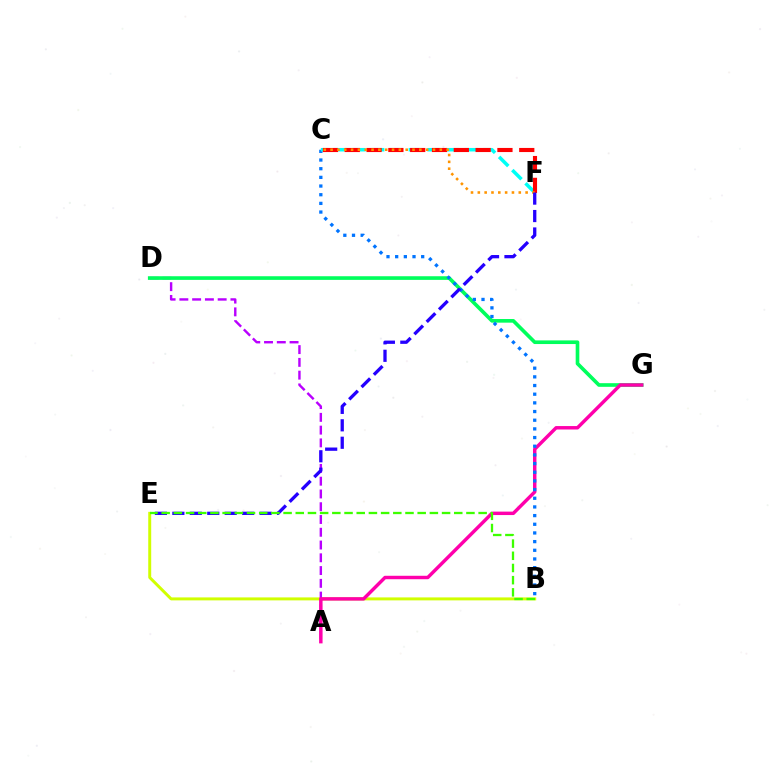{('B', 'E'): [{'color': '#d1ff00', 'line_style': 'solid', 'thickness': 2.13}, {'color': '#3dff00', 'line_style': 'dashed', 'thickness': 1.66}], ('A', 'D'): [{'color': '#b900ff', 'line_style': 'dashed', 'thickness': 1.73}], ('D', 'G'): [{'color': '#00ff5c', 'line_style': 'solid', 'thickness': 2.62}], ('A', 'G'): [{'color': '#ff00ac', 'line_style': 'solid', 'thickness': 2.48}], ('B', 'C'): [{'color': '#0074ff', 'line_style': 'dotted', 'thickness': 2.36}], ('C', 'F'): [{'color': '#00fff6', 'line_style': 'dashed', 'thickness': 2.54}, {'color': '#ff0000', 'line_style': 'dashed', 'thickness': 2.96}, {'color': '#ff9400', 'line_style': 'dotted', 'thickness': 1.85}], ('E', 'F'): [{'color': '#2500ff', 'line_style': 'dashed', 'thickness': 2.37}]}